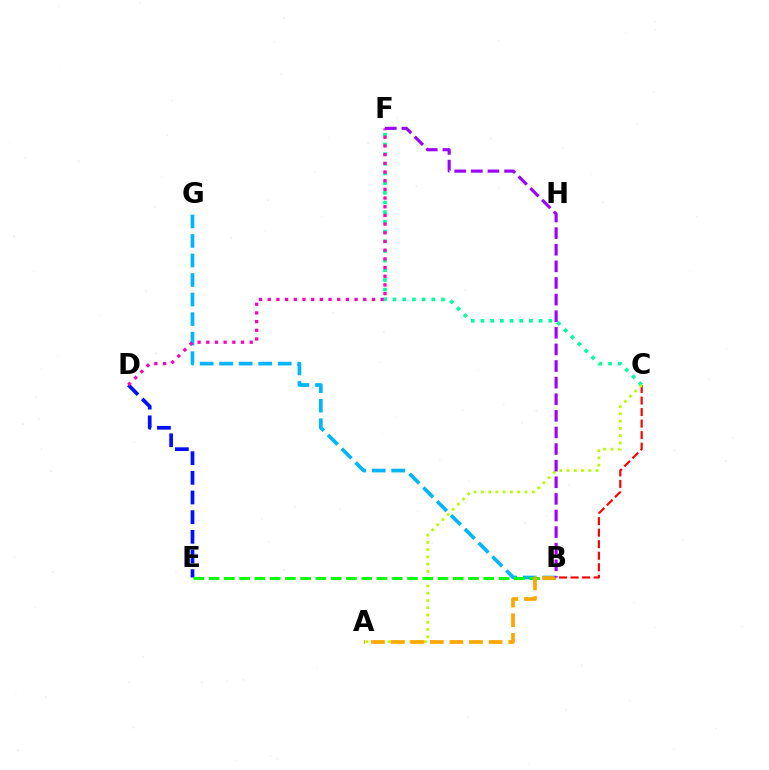{('C', 'F'): [{'color': '#00ff9d', 'line_style': 'dotted', 'thickness': 2.63}], ('B', 'C'): [{'color': '#ff0000', 'line_style': 'dashed', 'thickness': 1.57}], ('D', 'E'): [{'color': '#0010ff', 'line_style': 'dashed', 'thickness': 2.67}], ('A', 'C'): [{'color': '#b3ff00', 'line_style': 'dotted', 'thickness': 1.97}], ('B', 'G'): [{'color': '#00b5ff', 'line_style': 'dashed', 'thickness': 2.65}], ('B', 'E'): [{'color': '#08ff00', 'line_style': 'dashed', 'thickness': 2.07}], ('D', 'F'): [{'color': '#ff00bd', 'line_style': 'dotted', 'thickness': 2.36}], ('A', 'B'): [{'color': '#ffa500', 'line_style': 'dashed', 'thickness': 2.66}], ('B', 'F'): [{'color': '#9b00ff', 'line_style': 'dashed', 'thickness': 2.26}]}